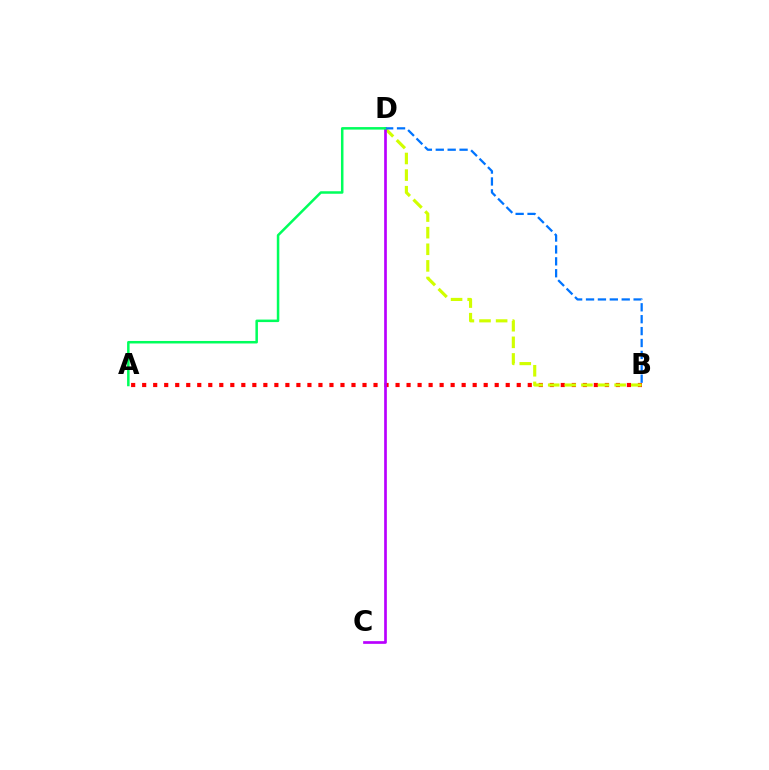{('A', 'B'): [{'color': '#ff0000', 'line_style': 'dotted', 'thickness': 2.99}], ('B', 'D'): [{'color': '#d1ff00', 'line_style': 'dashed', 'thickness': 2.26}, {'color': '#0074ff', 'line_style': 'dashed', 'thickness': 1.62}], ('C', 'D'): [{'color': '#b900ff', 'line_style': 'solid', 'thickness': 1.94}], ('A', 'D'): [{'color': '#00ff5c', 'line_style': 'solid', 'thickness': 1.81}]}